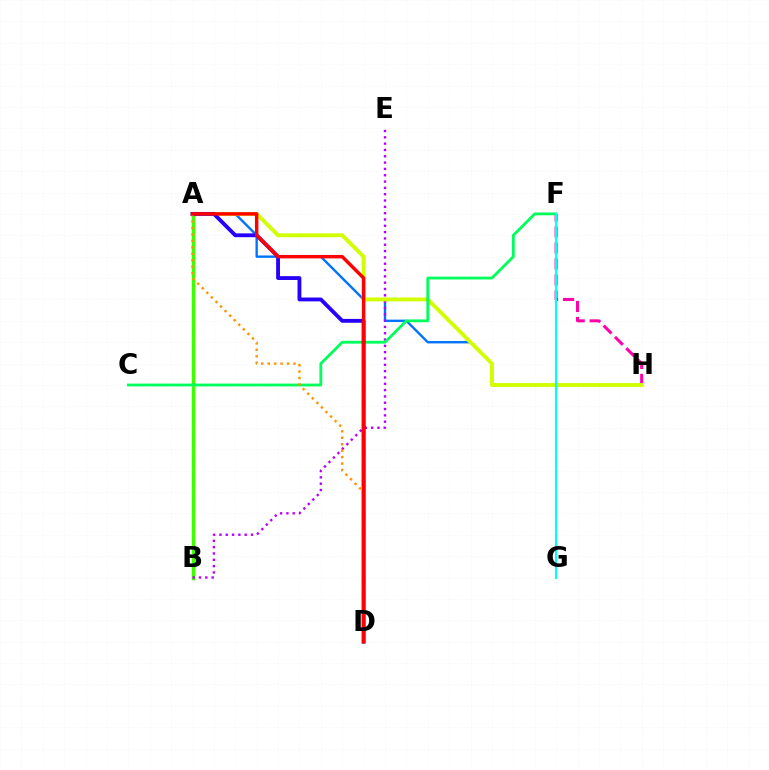{('A', 'H'): [{'color': '#0074ff', 'line_style': 'solid', 'thickness': 1.72}, {'color': '#d1ff00', 'line_style': 'solid', 'thickness': 2.79}], ('F', 'H'): [{'color': '#ff00ac', 'line_style': 'dashed', 'thickness': 2.17}], ('A', 'B'): [{'color': '#3dff00', 'line_style': 'solid', 'thickness': 2.51}], ('B', 'E'): [{'color': '#b900ff', 'line_style': 'dotted', 'thickness': 1.72}], ('C', 'F'): [{'color': '#00ff5c', 'line_style': 'solid', 'thickness': 2.03}], ('A', 'D'): [{'color': '#2500ff', 'line_style': 'solid', 'thickness': 2.76}, {'color': '#ff9400', 'line_style': 'dotted', 'thickness': 1.75}, {'color': '#ff0000', 'line_style': 'solid', 'thickness': 2.48}], ('F', 'G'): [{'color': '#00fff6', 'line_style': 'solid', 'thickness': 1.53}]}